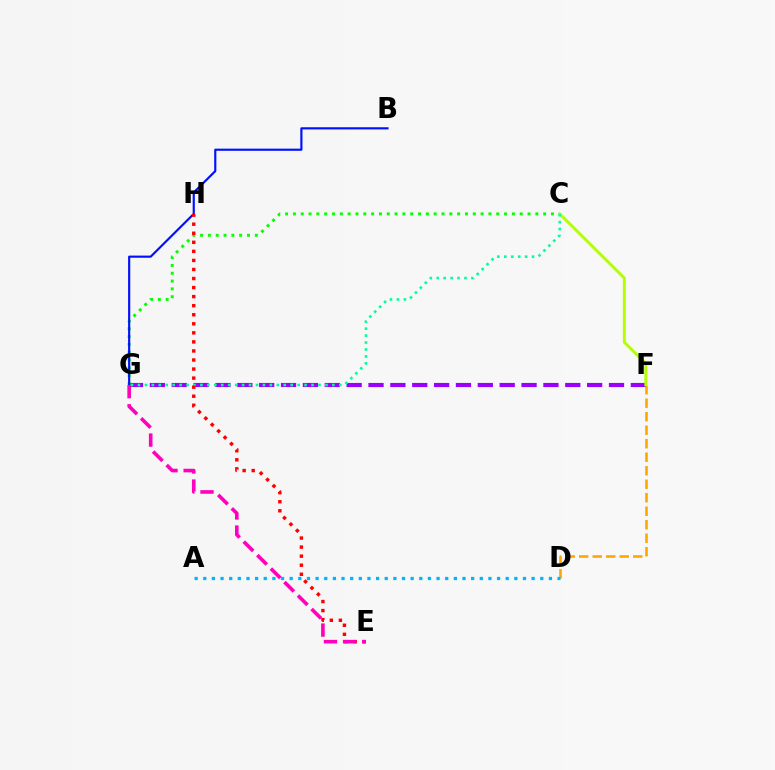{('D', 'F'): [{'color': '#ffa500', 'line_style': 'dashed', 'thickness': 1.83}], ('F', 'G'): [{'color': '#9b00ff', 'line_style': 'dashed', 'thickness': 2.97}], ('C', 'G'): [{'color': '#08ff00', 'line_style': 'dotted', 'thickness': 2.12}, {'color': '#00ff9d', 'line_style': 'dotted', 'thickness': 1.89}], ('C', 'F'): [{'color': '#b3ff00', 'line_style': 'solid', 'thickness': 2.11}], ('B', 'G'): [{'color': '#0010ff', 'line_style': 'solid', 'thickness': 1.55}], ('A', 'D'): [{'color': '#00b5ff', 'line_style': 'dotted', 'thickness': 2.35}], ('E', 'H'): [{'color': '#ff0000', 'line_style': 'dotted', 'thickness': 2.46}], ('E', 'G'): [{'color': '#ff00bd', 'line_style': 'dashed', 'thickness': 2.6}]}